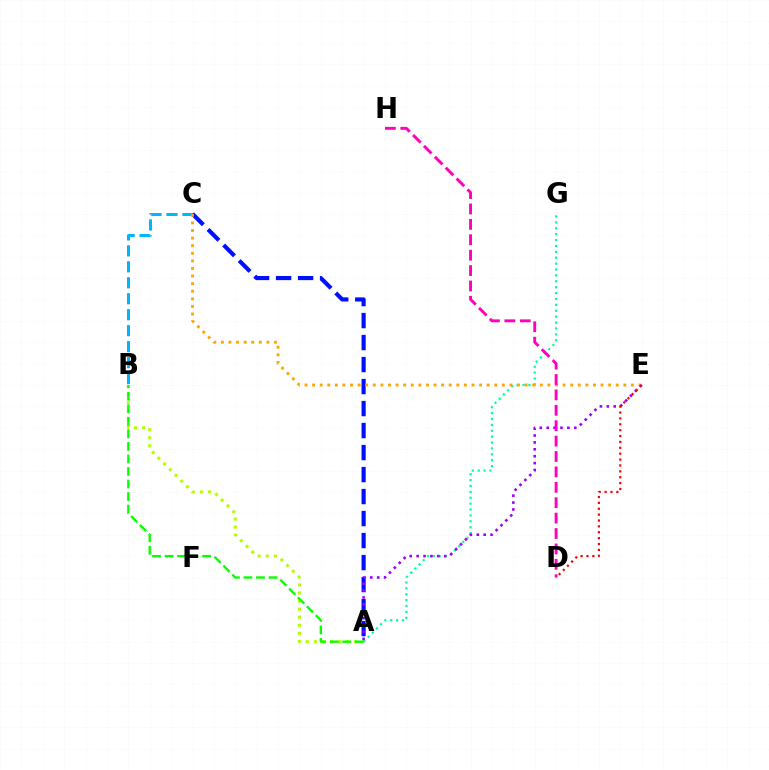{('B', 'C'): [{'color': '#00b5ff', 'line_style': 'dashed', 'thickness': 2.17}], ('A', 'B'): [{'color': '#b3ff00', 'line_style': 'dotted', 'thickness': 2.19}, {'color': '#08ff00', 'line_style': 'dashed', 'thickness': 1.7}], ('A', 'C'): [{'color': '#0010ff', 'line_style': 'dashed', 'thickness': 2.99}], ('A', 'G'): [{'color': '#00ff9d', 'line_style': 'dotted', 'thickness': 1.6}], ('C', 'E'): [{'color': '#ffa500', 'line_style': 'dotted', 'thickness': 2.06}], ('A', 'E'): [{'color': '#9b00ff', 'line_style': 'dotted', 'thickness': 1.87}], ('D', 'E'): [{'color': '#ff0000', 'line_style': 'dotted', 'thickness': 1.6}], ('D', 'H'): [{'color': '#ff00bd', 'line_style': 'dashed', 'thickness': 2.09}]}